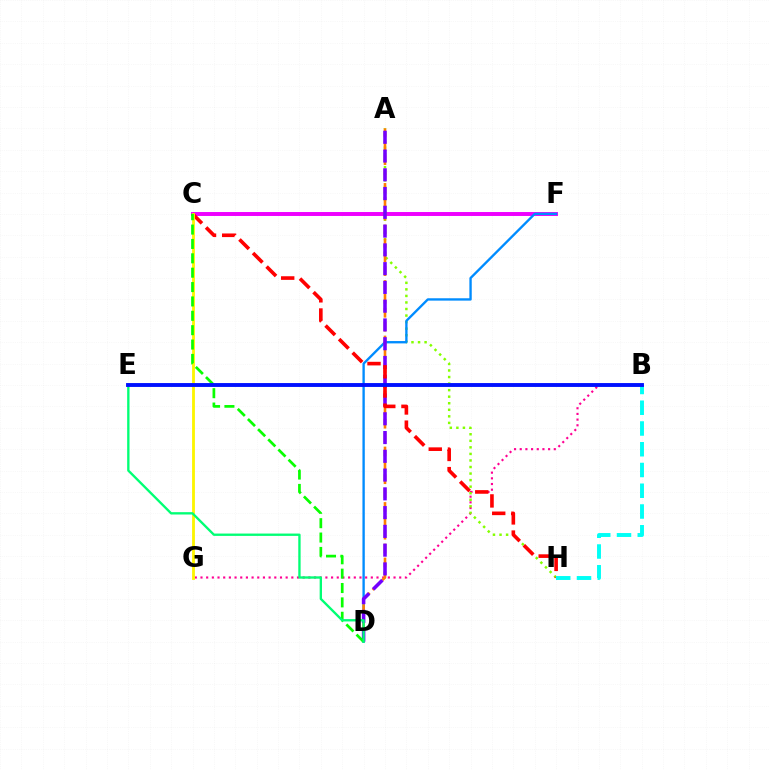{('C', 'F'): [{'color': '#ee00ff', 'line_style': 'solid', 'thickness': 2.84}], ('B', 'G'): [{'color': '#ff0094', 'line_style': 'dotted', 'thickness': 1.54}], ('A', 'H'): [{'color': '#84ff00', 'line_style': 'dotted', 'thickness': 1.78}], ('D', 'F'): [{'color': '#008cff', 'line_style': 'solid', 'thickness': 1.69}], ('A', 'D'): [{'color': '#ff7c00', 'line_style': 'dashed', 'thickness': 1.88}, {'color': '#7200ff', 'line_style': 'dashed', 'thickness': 2.55}], ('C', 'H'): [{'color': '#ff0000', 'line_style': 'dashed', 'thickness': 2.61}], ('C', 'G'): [{'color': '#fcf500', 'line_style': 'solid', 'thickness': 2.04}], ('C', 'D'): [{'color': '#08ff00', 'line_style': 'dashed', 'thickness': 1.95}], ('D', 'E'): [{'color': '#00ff74', 'line_style': 'solid', 'thickness': 1.69}], ('B', 'H'): [{'color': '#00fff6', 'line_style': 'dashed', 'thickness': 2.82}], ('B', 'E'): [{'color': '#0010ff', 'line_style': 'solid', 'thickness': 2.79}]}